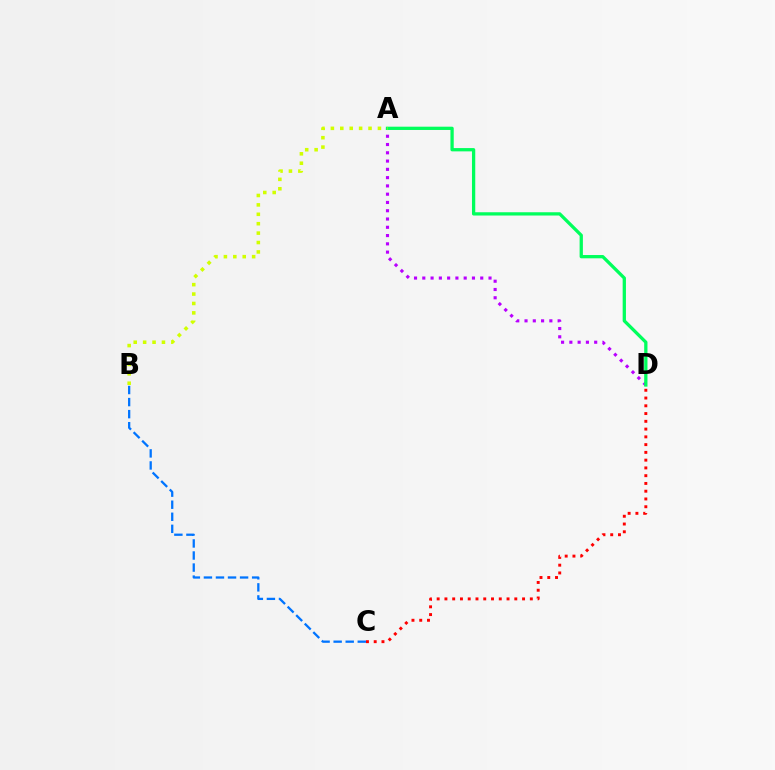{('A', 'D'): [{'color': '#b900ff', 'line_style': 'dotted', 'thickness': 2.25}, {'color': '#00ff5c', 'line_style': 'solid', 'thickness': 2.36}], ('C', 'D'): [{'color': '#ff0000', 'line_style': 'dotted', 'thickness': 2.11}], ('B', 'C'): [{'color': '#0074ff', 'line_style': 'dashed', 'thickness': 1.64}], ('A', 'B'): [{'color': '#d1ff00', 'line_style': 'dotted', 'thickness': 2.56}]}